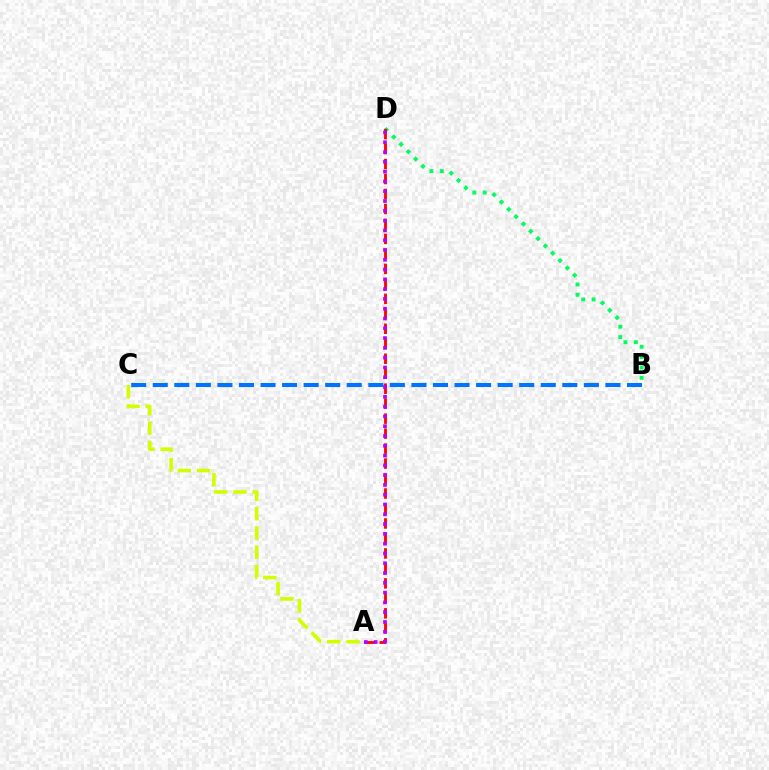{('B', 'D'): [{'color': '#00ff5c', 'line_style': 'dotted', 'thickness': 2.81}], ('A', 'C'): [{'color': '#d1ff00', 'line_style': 'dashed', 'thickness': 2.62}], ('A', 'D'): [{'color': '#ff0000', 'line_style': 'dashed', 'thickness': 2.03}, {'color': '#b900ff', 'line_style': 'dotted', 'thickness': 2.66}], ('B', 'C'): [{'color': '#0074ff', 'line_style': 'dashed', 'thickness': 2.93}]}